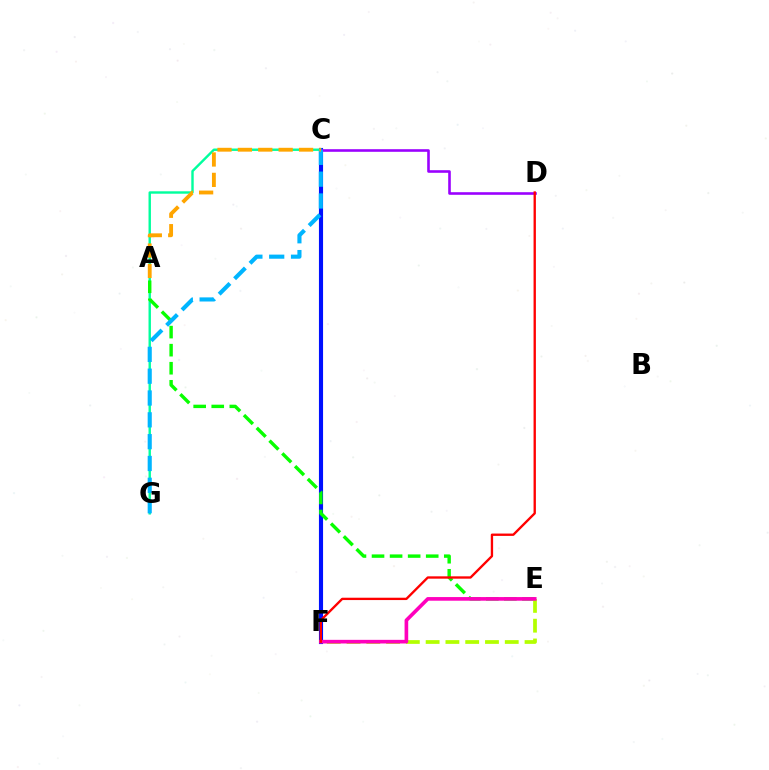{('C', 'F'): [{'color': '#0010ff', 'line_style': 'solid', 'thickness': 2.97}], ('C', 'G'): [{'color': '#00ff9d', 'line_style': 'solid', 'thickness': 1.74}, {'color': '#00b5ff', 'line_style': 'dashed', 'thickness': 2.96}], ('A', 'E'): [{'color': '#08ff00', 'line_style': 'dashed', 'thickness': 2.45}], ('E', 'F'): [{'color': '#b3ff00', 'line_style': 'dashed', 'thickness': 2.69}, {'color': '#ff00bd', 'line_style': 'solid', 'thickness': 2.63}], ('C', 'D'): [{'color': '#9b00ff', 'line_style': 'solid', 'thickness': 1.87}], ('D', 'F'): [{'color': '#ff0000', 'line_style': 'solid', 'thickness': 1.69}], ('A', 'C'): [{'color': '#ffa500', 'line_style': 'dashed', 'thickness': 2.77}]}